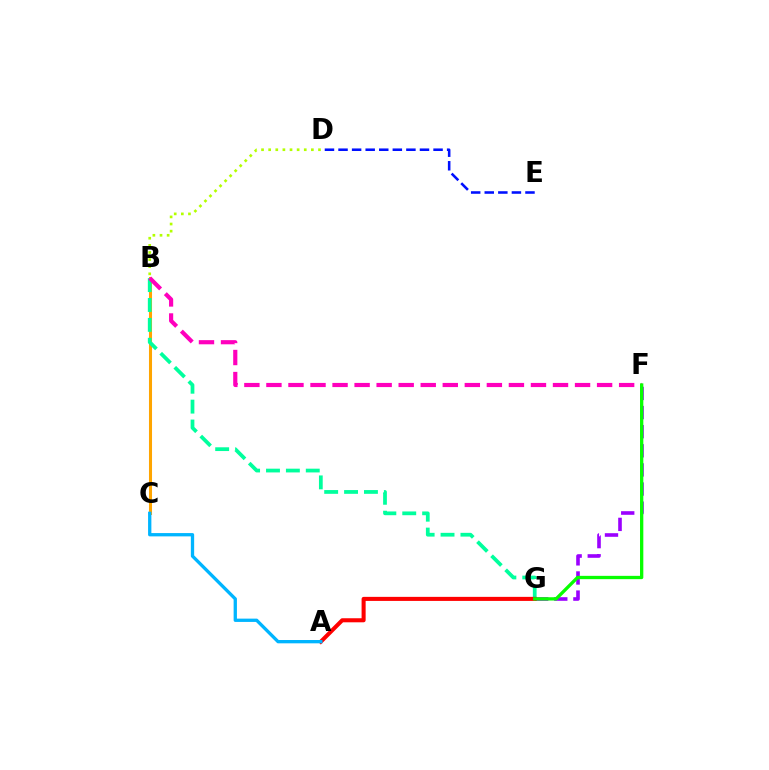{('B', 'C'): [{'color': '#ffa500', 'line_style': 'solid', 'thickness': 2.2}], ('F', 'G'): [{'color': '#9b00ff', 'line_style': 'dashed', 'thickness': 2.6}, {'color': '#08ff00', 'line_style': 'solid', 'thickness': 2.38}], ('B', 'G'): [{'color': '#00ff9d', 'line_style': 'dashed', 'thickness': 2.7}], ('A', 'G'): [{'color': '#ff0000', 'line_style': 'solid', 'thickness': 2.92}], ('B', 'D'): [{'color': '#b3ff00', 'line_style': 'dotted', 'thickness': 1.93}], ('B', 'F'): [{'color': '#ff00bd', 'line_style': 'dashed', 'thickness': 2.99}], ('A', 'C'): [{'color': '#00b5ff', 'line_style': 'solid', 'thickness': 2.38}], ('D', 'E'): [{'color': '#0010ff', 'line_style': 'dashed', 'thickness': 1.84}]}